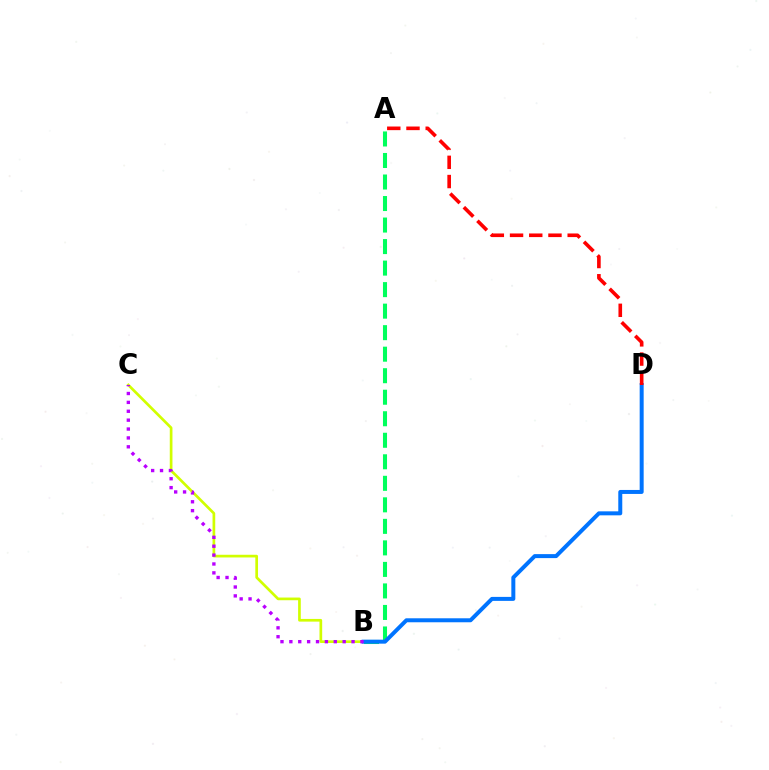{('B', 'C'): [{'color': '#d1ff00', 'line_style': 'solid', 'thickness': 1.94}, {'color': '#b900ff', 'line_style': 'dotted', 'thickness': 2.41}], ('A', 'B'): [{'color': '#00ff5c', 'line_style': 'dashed', 'thickness': 2.92}], ('B', 'D'): [{'color': '#0074ff', 'line_style': 'solid', 'thickness': 2.87}], ('A', 'D'): [{'color': '#ff0000', 'line_style': 'dashed', 'thickness': 2.61}]}